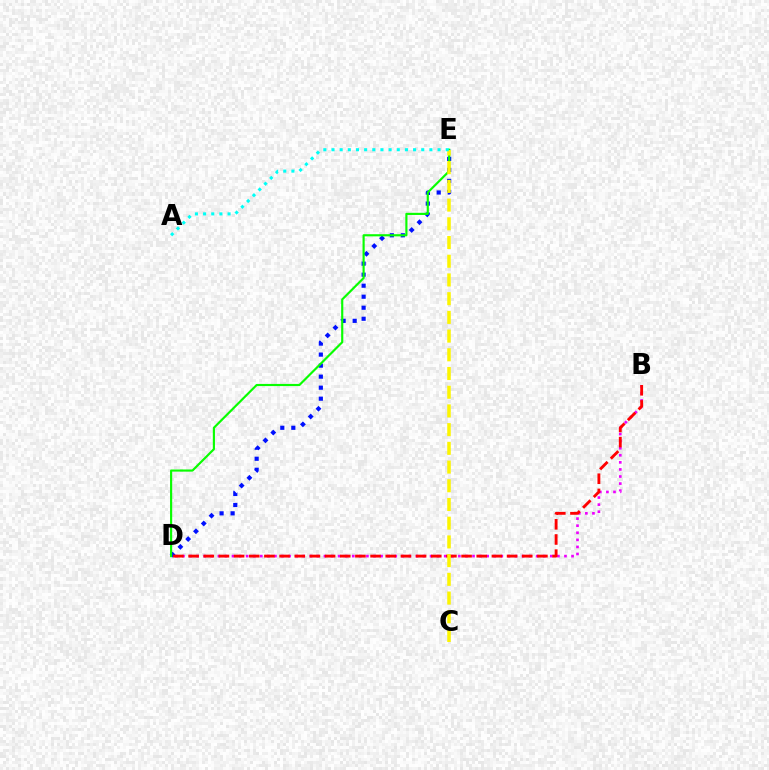{('D', 'E'): [{'color': '#0010ff', 'line_style': 'dotted', 'thickness': 2.99}, {'color': '#08ff00', 'line_style': 'solid', 'thickness': 1.55}], ('B', 'D'): [{'color': '#ee00ff', 'line_style': 'dotted', 'thickness': 1.92}, {'color': '#ff0000', 'line_style': 'dashed', 'thickness': 2.06}], ('C', 'E'): [{'color': '#fcf500', 'line_style': 'dashed', 'thickness': 2.54}], ('A', 'E'): [{'color': '#00fff6', 'line_style': 'dotted', 'thickness': 2.22}]}